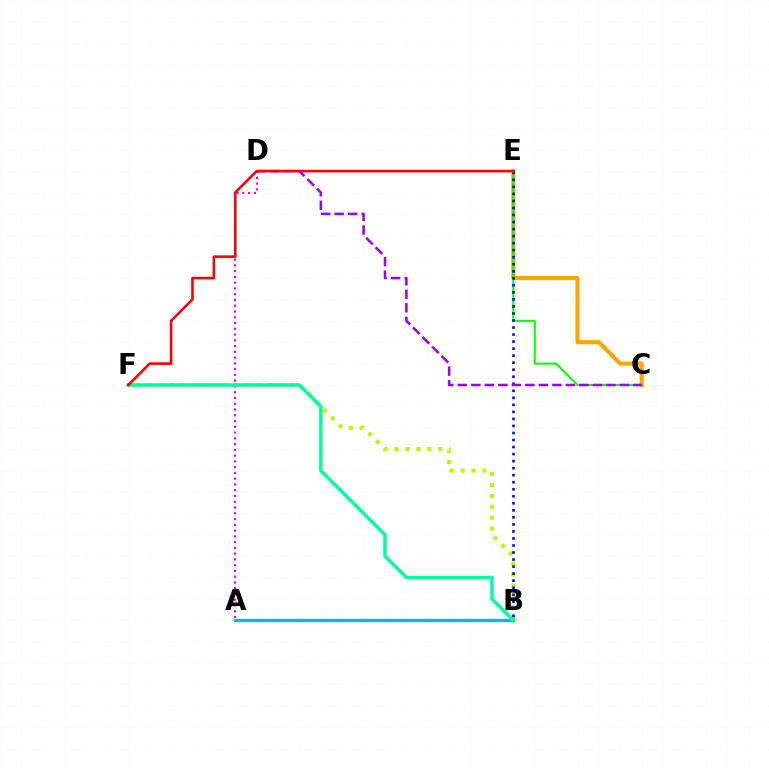{('C', 'E'): [{'color': '#ffa500', 'line_style': 'solid', 'thickness': 2.99}, {'color': '#08ff00', 'line_style': 'solid', 'thickness': 1.51}], ('A', 'D'): [{'color': '#ff00bd', 'line_style': 'dotted', 'thickness': 1.57}], ('A', 'B'): [{'color': '#00b5ff', 'line_style': 'solid', 'thickness': 2.37}], ('B', 'F'): [{'color': '#b3ff00', 'line_style': 'dotted', 'thickness': 2.97}, {'color': '#00ff9d', 'line_style': 'solid', 'thickness': 2.5}], ('B', 'E'): [{'color': '#0010ff', 'line_style': 'dotted', 'thickness': 1.91}], ('C', 'D'): [{'color': '#9b00ff', 'line_style': 'dashed', 'thickness': 1.84}], ('E', 'F'): [{'color': '#ff0000', 'line_style': 'solid', 'thickness': 1.87}]}